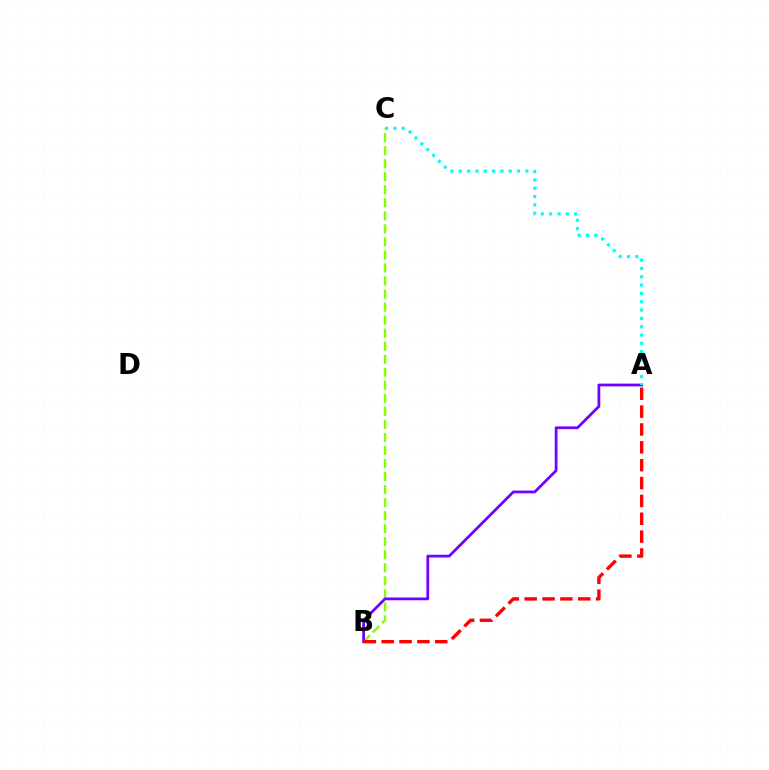{('B', 'C'): [{'color': '#84ff00', 'line_style': 'dashed', 'thickness': 1.77}], ('A', 'B'): [{'color': '#7200ff', 'line_style': 'solid', 'thickness': 1.99}, {'color': '#ff0000', 'line_style': 'dashed', 'thickness': 2.43}], ('A', 'C'): [{'color': '#00fff6', 'line_style': 'dotted', 'thickness': 2.26}]}